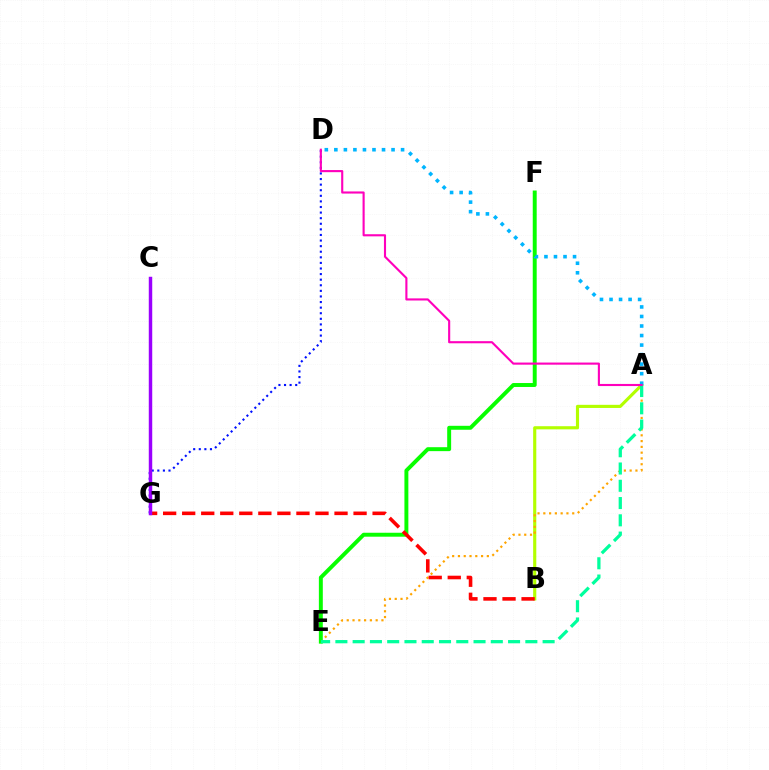{('A', 'B'): [{'color': '#b3ff00', 'line_style': 'solid', 'thickness': 2.26}], ('A', 'E'): [{'color': '#ffa500', 'line_style': 'dotted', 'thickness': 1.57}, {'color': '#00ff9d', 'line_style': 'dashed', 'thickness': 2.35}], ('E', 'F'): [{'color': '#08ff00', 'line_style': 'solid', 'thickness': 2.84}], ('D', 'G'): [{'color': '#0010ff', 'line_style': 'dotted', 'thickness': 1.52}], ('B', 'G'): [{'color': '#ff0000', 'line_style': 'dashed', 'thickness': 2.59}], ('A', 'D'): [{'color': '#00b5ff', 'line_style': 'dotted', 'thickness': 2.59}, {'color': '#ff00bd', 'line_style': 'solid', 'thickness': 1.53}], ('C', 'G'): [{'color': '#9b00ff', 'line_style': 'solid', 'thickness': 2.49}]}